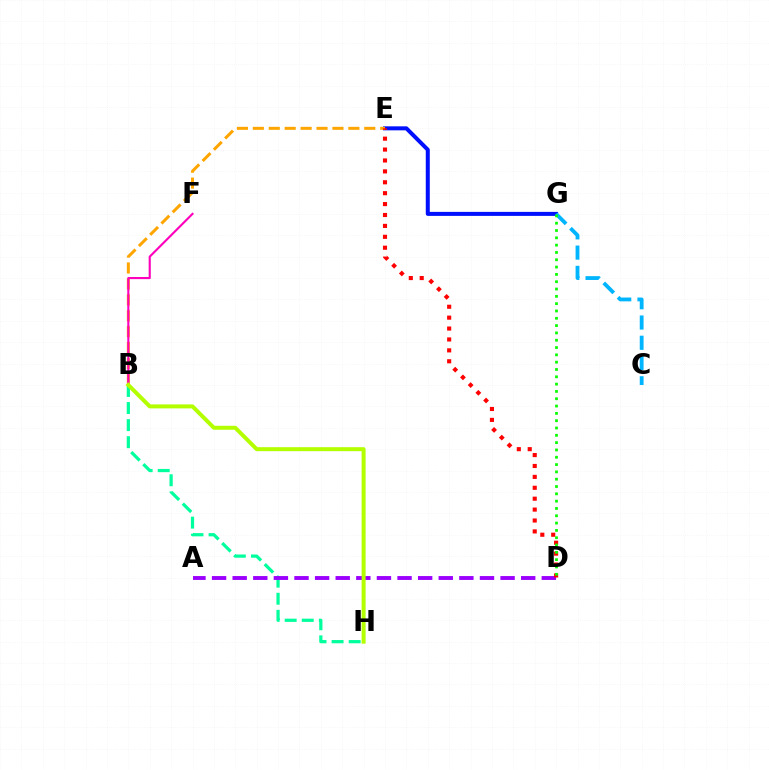{('E', 'G'): [{'color': '#0010ff', 'line_style': 'solid', 'thickness': 2.89}], ('C', 'G'): [{'color': '#00b5ff', 'line_style': 'dashed', 'thickness': 2.75}], ('B', 'E'): [{'color': '#ffa500', 'line_style': 'dashed', 'thickness': 2.16}], ('B', 'H'): [{'color': '#00ff9d', 'line_style': 'dashed', 'thickness': 2.32}, {'color': '#b3ff00', 'line_style': 'solid', 'thickness': 2.87}], ('B', 'F'): [{'color': '#ff00bd', 'line_style': 'solid', 'thickness': 1.53}], ('A', 'D'): [{'color': '#9b00ff', 'line_style': 'dashed', 'thickness': 2.8}], ('D', 'E'): [{'color': '#ff0000', 'line_style': 'dotted', 'thickness': 2.96}], ('D', 'G'): [{'color': '#08ff00', 'line_style': 'dotted', 'thickness': 1.99}]}